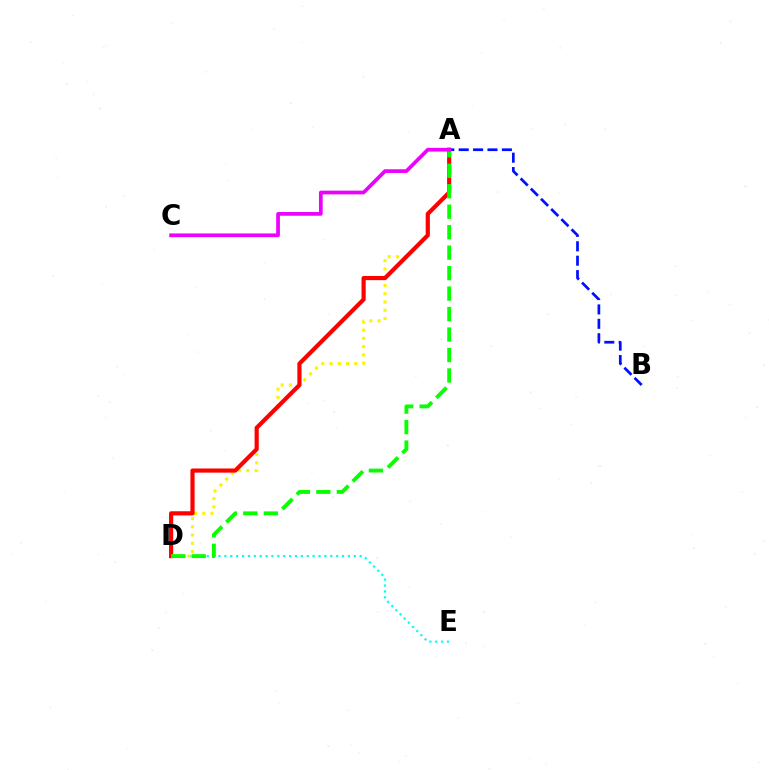{('D', 'E'): [{'color': '#00fff6', 'line_style': 'dotted', 'thickness': 1.6}], ('A', 'B'): [{'color': '#0010ff', 'line_style': 'dashed', 'thickness': 1.96}], ('A', 'D'): [{'color': '#fcf500', 'line_style': 'dotted', 'thickness': 2.24}, {'color': '#ff0000', 'line_style': 'solid', 'thickness': 3.0}, {'color': '#08ff00', 'line_style': 'dashed', 'thickness': 2.78}], ('A', 'C'): [{'color': '#ee00ff', 'line_style': 'solid', 'thickness': 2.67}]}